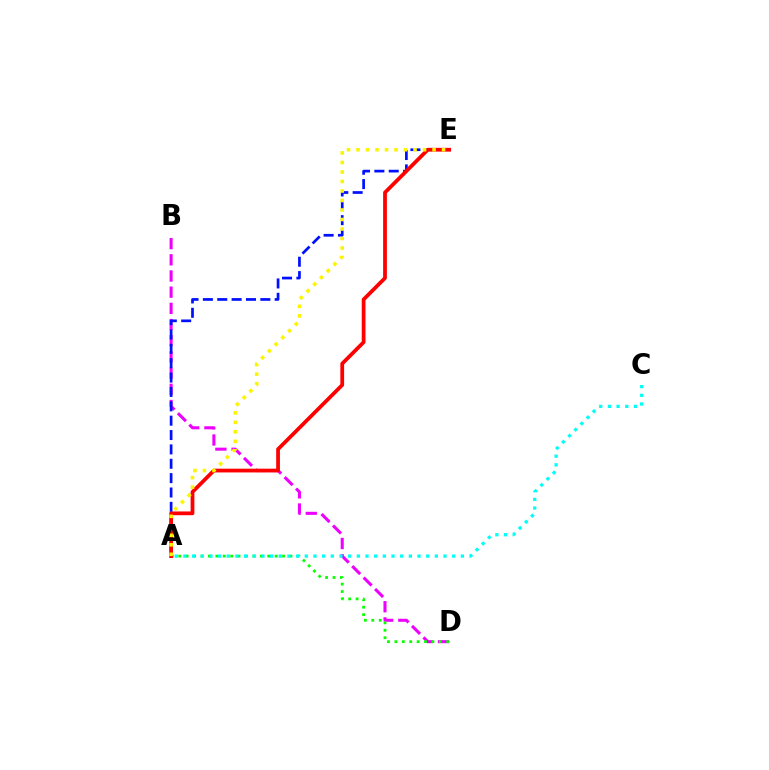{('B', 'D'): [{'color': '#ee00ff', 'line_style': 'dashed', 'thickness': 2.2}], ('A', 'D'): [{'color': '#08ff00', 'line_style': 'dotted', 'thickness': 2.01}], ('A', 'E'): [{'color': '#0010ff', 'line_style': 'dashed', 'thickness': 1.95}, {'color': '#ff0000', 'line_style': 'solid', 'thickness': 2.71}, {'color': '#fcf500', 'line_style': 'dotted', 'thickness': 2.58}], ('A', 'C'): [{'color': '#00fff6', 'line_style': 'dotted', 'thickness': 2.36}]}